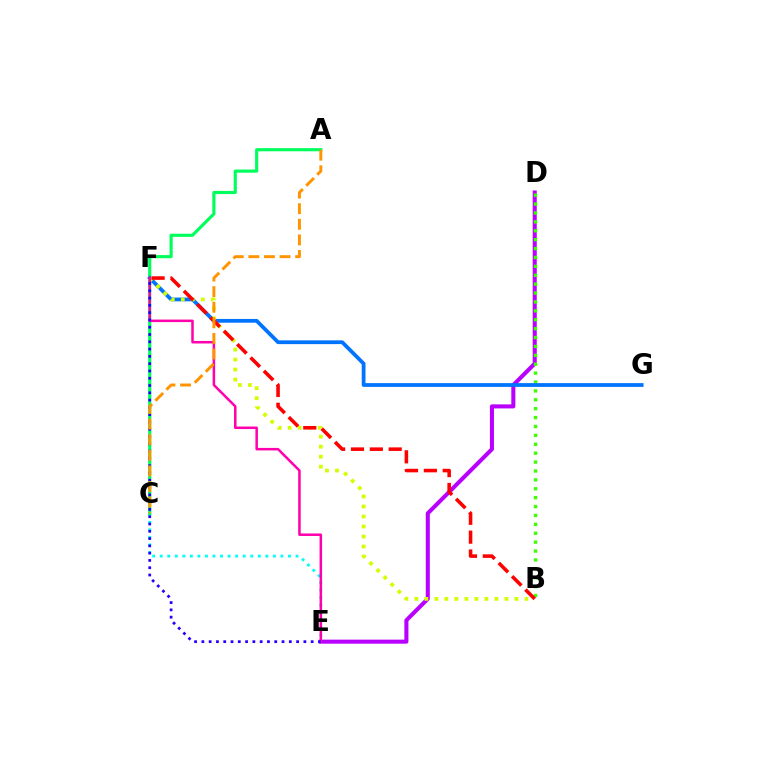{('C', 'E'): [{'color': '#00fff6', 'line_style': 'dotted', 'thickness': 2.05}], ('D', 'E'): [{'color': '#b900ff', 'line_style': 'solid', 'thickness': 2.92}], ('B', 'D'): [{'color': '#3dff00', 'line_style': 'dotted', 'thickness': 2.42}], ('A', 'C'): [{'color': '#00ff5c', 'line_style': 'solid', 'thickness': 2.27}, {'color': '#ff9400', 'line_style': 'dashed', 'thickness': 2.12}], ('F', 'G'): [{'color': '#0074ff', 'line_style': 'solid', 'thickness': 2.71}], ('B', 'F'): [{'color': '#d1ff00', 'line_style': 'dotted', 'thickness': 2.72}, {'color': '#ff0000', 'line_style': 'dashed', 'thickness': 2.56}], ('E', 'F'): [{'color': '#ff00ac', 'line_style': 'solid', 'thickness': 1.81}, {'color': '#2500ff', 'line_style': 'dotted', 'thickness': 1.98}]}